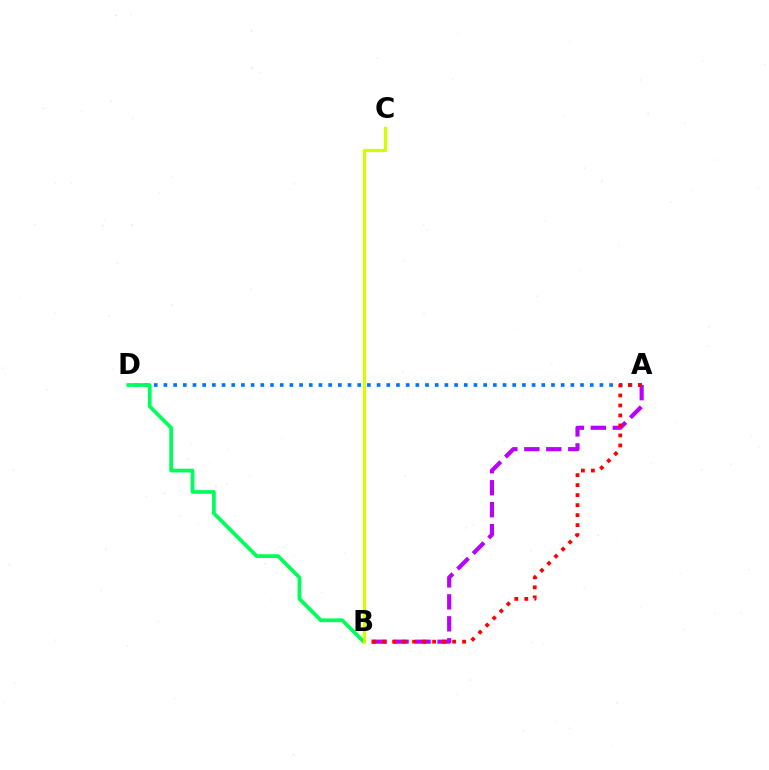{('A', 'B'): [{'color': '#b900ff', 'line_style': 'dashed', 'thickness': 2.98}, {'color': '#ff0000', 'line_style': 'dotted', 'thickness': 2.72}], ('A', 'D'): [{'color': '#0074ff', 'line_style': 'dotted', 'thickness': 2.63}], ('B', 'D'): [{'color': '#00ff5c', 'line_style': 'solid', 'thickness': 2.7}], ('B', 'C'): [{'color': '#d1ff00', 'line_style': 'solid', 'thickness': 2.32}]}